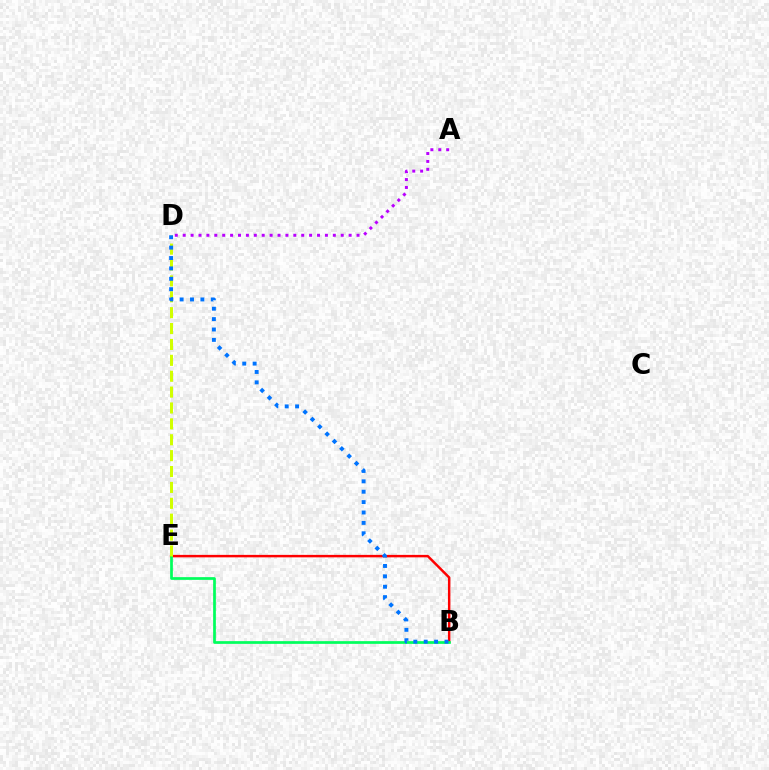{('A', 'D'): [{'color': '#b900ff', 'line_style': 'dotted', 'thickness': 2.15}], ('B', 'E'): [{'color': '#ff0000', 'line_style': 'solid', 'thickness': 1.77}, {'color': '#00ff5c', 'line_style': 'solid', 'thickness': 1.96}], ('D', 'E'): [{'color': '#d1ff00', 'line_style': 'dashed', 'thickness': 2.16}], ('B', 'D'): [{'color': '#0074ff', 'line_style': 'dotted', 'thickness': 2.82}]}